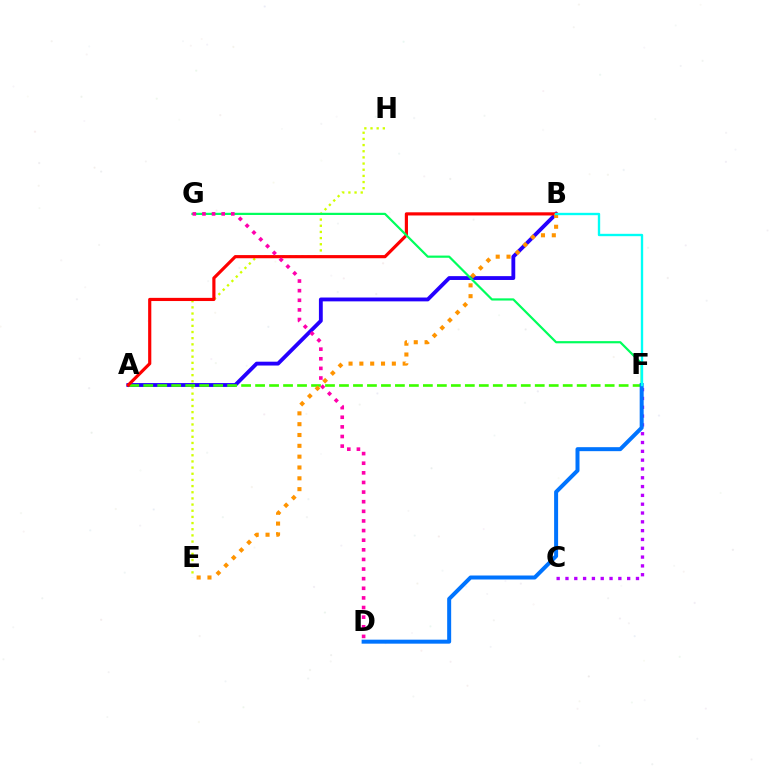{('E', 'H'): [{'color': '#d1ff00', 'line_style': 'dotted', 'thickness': 1.67}], ('A', 'B'): [{'color': '#2500ff', 'line_style': 'solid', 'thickness': 2.76}, {'color': '#ff0000', 'line_style': 'solid', 'thickness': 2.28}], ('A', 'F'): [{'color': '#3dff00', 'line_style': 'dashed', 'thickness': 1.9}], ('F', 'G'): [{'color': '#00ff5c', 'line_style': 'solid', 'thickness': 1.58}], ('B', 'E'): [{'color': '#ff9400', 'line_style': 'dotted', 'thickness': 2.94}], ('C', 'F'): [{'color': '#b900ff', 'line_style': 'dotted', 'thickness': 2.39}], ('D', 'F'): [{'color': '#0074ff', 'line_style': 'solid', 'thickness': 2.87}], ('B', 'F'): [{'color': '#00fff6', 'line_style': 'solid', 'thickness': 1.7}], ('D', 'G'): [{'color': '#ff00ac', 'line_style': 'dotted', 'thickness': 2.61}]}